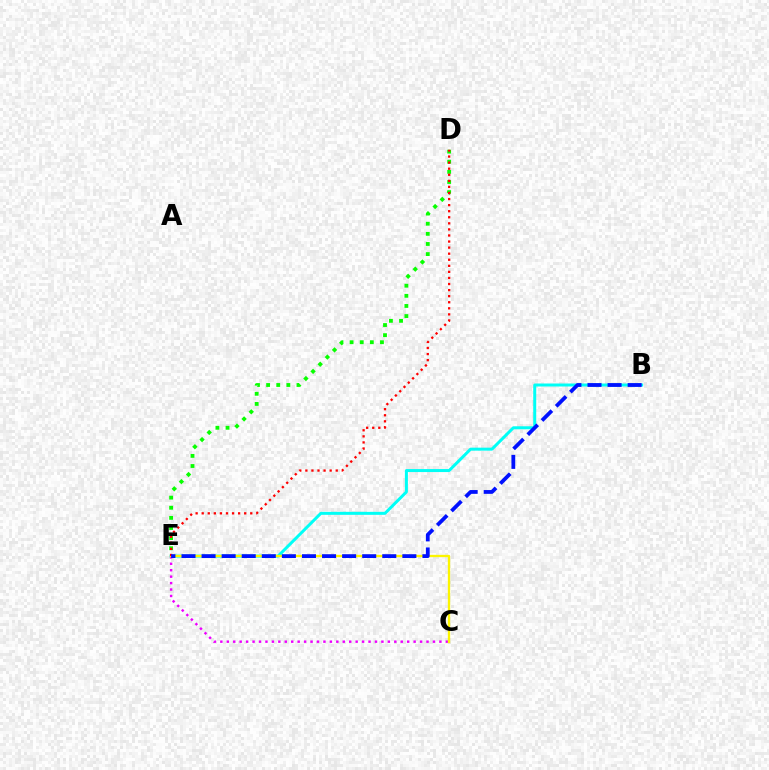{('B', 'E'): [{'color': '#00fff6', 'line_style': 'solid', 'thickness': 2.16}, {'color': '#0010ff', 'line_style': 'dashed', 'thickness': 2.73}], ('D', 'E'): [{'color': '#08ff00', 'line_style': 'dotted', 'thickness': 2.75}, {'color': '#ff0000', 'line_style': 'dotted', 'thickness': 1.65}], ('C', 'E'): [{'color': '#ee00ff', 'line_style': 'dotted', 'thickness': 1.75}, {'color': '#fcf500', 'line_style': 'solid', 'thickness': 1.67}]}